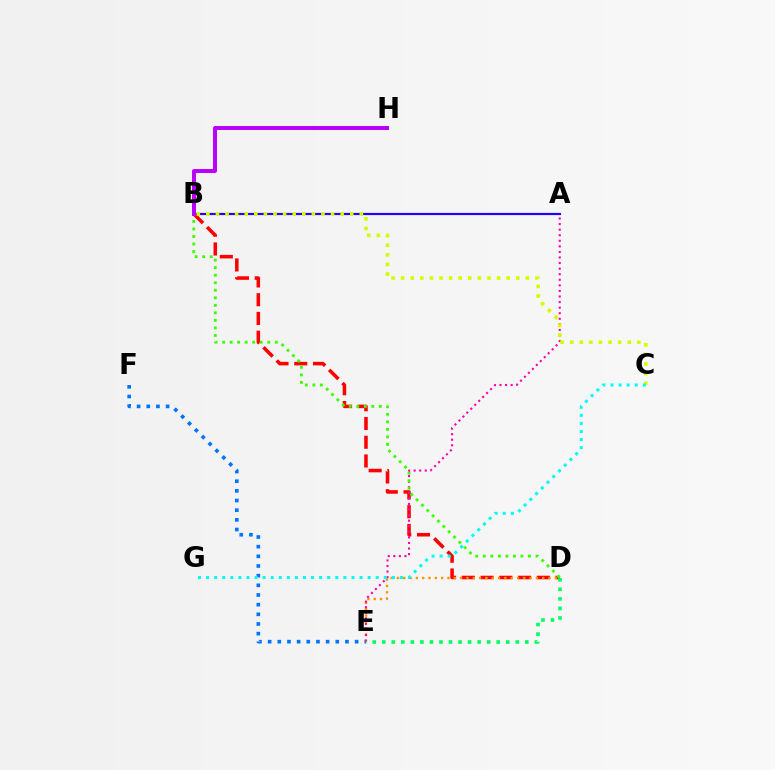{('E', 'F'): [{'color': '#0074ff', 'line_style': 'dotted', 'thickness': 2.63}], ('B', 'D'): [{'color': '#ff0000', 'line_style': 'dashed', 'thickness': 2.55}, {'color': '#3dff00', 'line_style': 'dotted', 'thickness': 2.05}], ('D', 'E'): [{'color': '#ff9400', 'line_style': 'dotted', 'thickness': 1.72}, {'color': '#00ff5c', 'line_style': 'dotted', 'thickness': 2.59}], ('A', 'E'): [{'color': '#ff00ac', 'line_style': 'dotted', 'thickness': 1.51}], ('A', 'B'): [{'color': '#2500ff', 'line_style': 'solid', 'thickness': 1.57}], ('B', 'C'): [{'color': '#d1ff00', 'line_style': 'dotted', 'thickness': 2.61}], ('C', 'G'): [{'color': '#00fff6', 'line_style': 'dotted', 'thickness': 2.19}], ('B', 'H'): [{'color': '#b900ff', 'line_style': 'solid', 'thickness': 2.86}]}